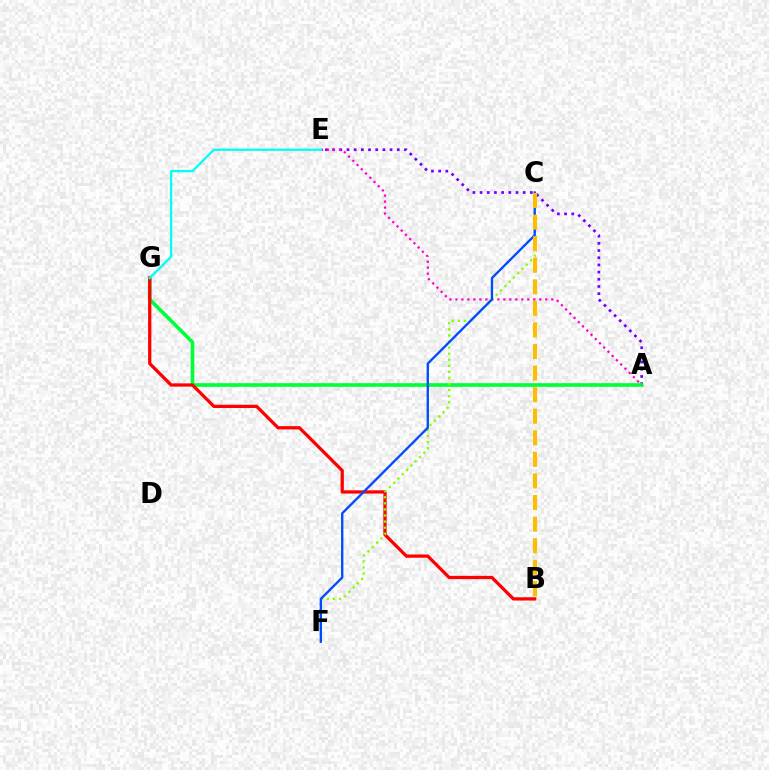{('A', 'E'): [{'color': '#7200ff', 'line_style': 'dotted', 'thickness': 1.95}, {'color': '#ff00cf', 'line_style': 'dotted', 'thickness': 1.63}], ('A', 'G'): [{'color': '#00ff39', 'line_style': 'solid', 'thickness': 2.62}], ('B', 'G'): [{'color': '#ff0000', 'line_style': 'solid', 'thickness': 2.35}], ('C', 'F'): [{'color': '#84ff00', 'line_style': 'dotted', 'thickness': 1.65}, {'color': '#004bff', 'line_style': 'solid', 'thickness': 1.68}], ('E', 'G'): [{'color': '#00fff6', 'line_style': 'solid', 'thickness': 1.65}], ('B', 'C'): [{'color': '#ffbd00', 'line_style': 'dashed', 'thickness': 2.93}]}